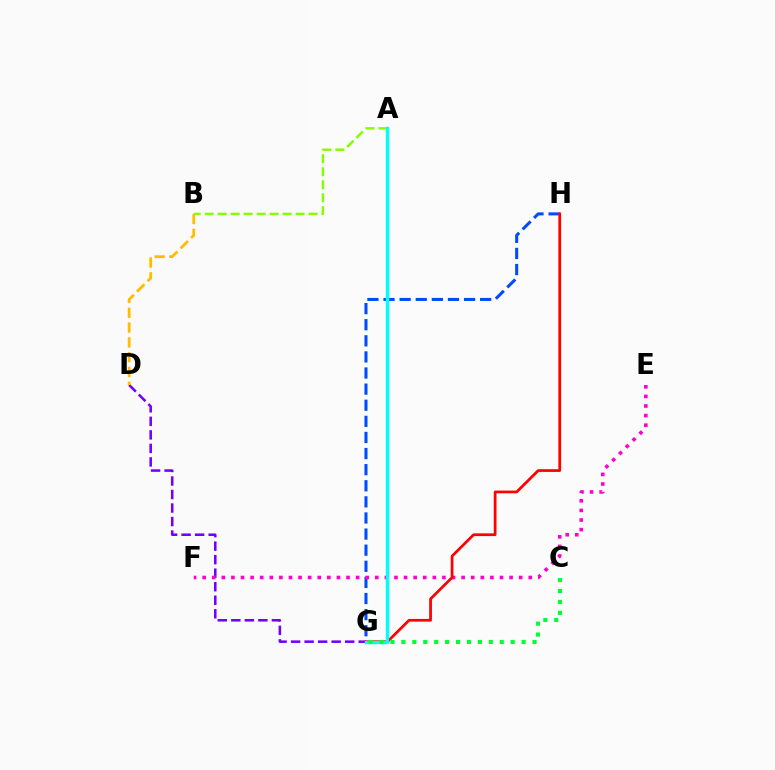{('G', 'H'): [{'color': '#004bff', 'line_style': 'dashed', 'thickness': 2.19}, {'color': '#ff0000', 'line_style': 'solid', 'thickness': 1.97}], ('D', 'G'): [{'color': '#7200ff', 'line_style': 'dashed', 'thickness': 1.84}], ('E', 'F'): [{'color': '#ff00cf', 'line_style': 'dotted', 'thickness': 2.61}], ('A', 'B'): [{'color': '#84ff00', 'line_style': 'dashed', 'thickness': 1.76}], ('B', 'D'): [{'color': '#ffbd00', 'line_style': 'dashed', 'thickness': 2.01}], ('A', 'G'): [{'color': '#00fff6', 'line_style': 'solid', 'thickness': 2.44}], ('C', 'G'): [{'color': '#00ff39', 'line_style': 'dotted', 'thickness': 2.97}]}